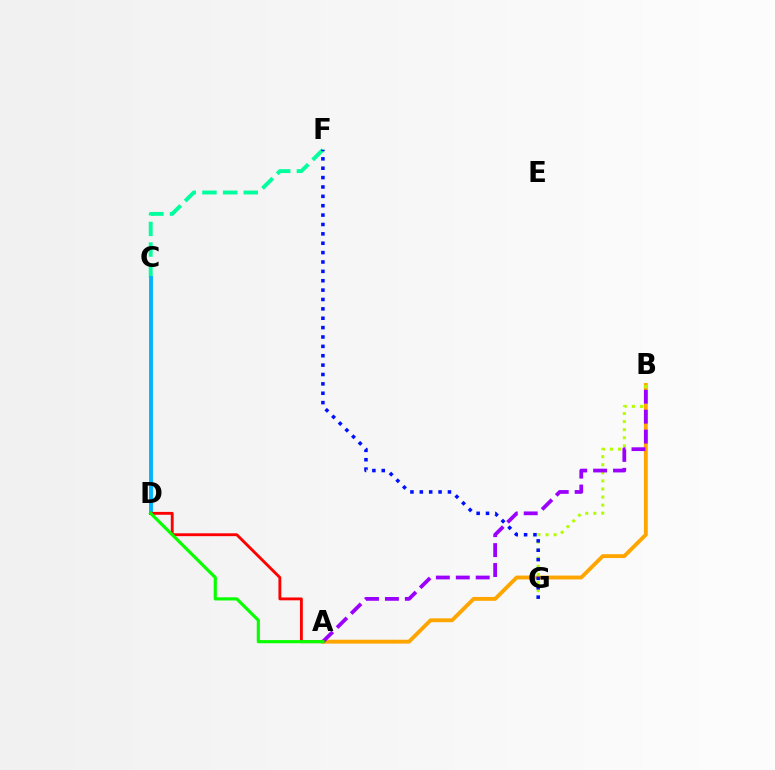{('C', 'D'): [{'color': '#ff00bd', 'line_style': 'dashed', 'thickness': 1.6}, {'color': '#00b5ff', 'line_style': 'solid', 'thickness': 2.79}], ('C', 'F'): [{'color': '#00ff9d', 'line_style': 'dashed', 'thickness': 2.81}], ('A', 'B'): [{'color': '#ffa500', 'line_style': 'solid', 'thickness': 2.78}, {'color': '#9b00ff', 'line_style': 'dashed', 'thickness': 2.71}], ('B', 'G'): [{'color': '#b3ff00', 'line_style': 'dotted', 'thickness': 2.2}], ('A', 'D'): [{'color': '#ff0000', 'line_style': 'solid', 'thickness': 2.06}, {'color': '#08ff00', 'line_style': 'solid', 'thickness': 2.27}], ('F', 'G'): [{'color': '#0010ff', 'line_style': 'dotted', 'thickness': 2.55}]}